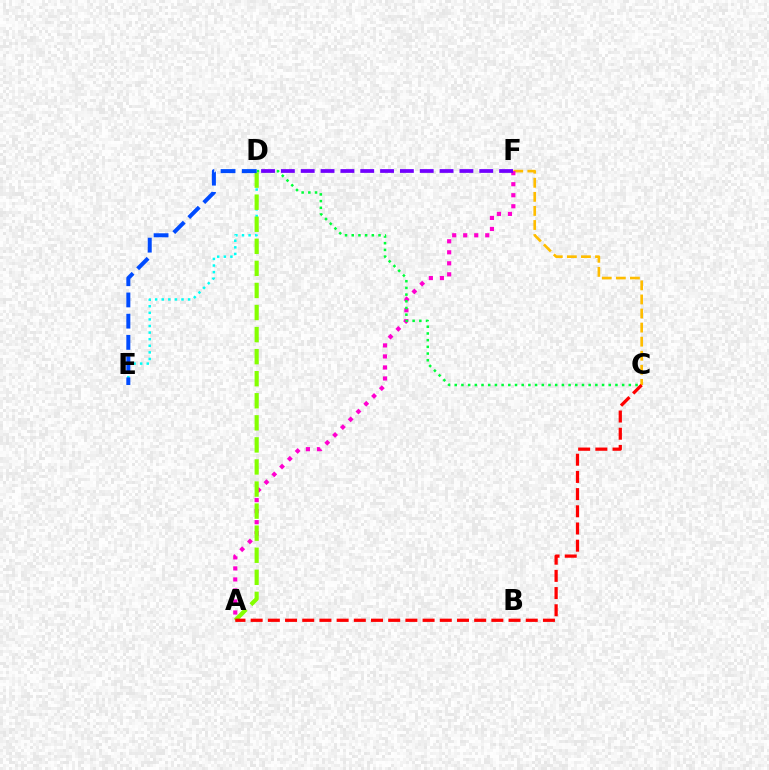{('C', 'F'): [{'color': '#ffbd00', 'line_style': 'dashed', 'thickness': 1.91}], ('D', 'E'): [{'color': '#00fff6', 'line_style': 'dotted', 'thickness': 1.79}, {'color': '#004bff', 'line_style': 'dashed', 'thickness': 2.88}], ('A', 'F'): [{'color': '#ff00cf', 'line_style': 'dotted', 'thickness': 2.99}], ('C', 'D'): [{'color': '#00ff39', 'line_style': 'dotted', 'thickness': 1.82}], ('A', 'D'): [{'color': '#84ff00', 'line_style': 'dashed', 'thickness': 3.0}], ('A', 'C'): [{'color': '#ff0000', 'line_style': 'dashed', 'thickness': 2.34}], ('D', 'F'): [{'color': '#7200ff', 'line_style': 'dashed', 'thickness': 2.69}]}